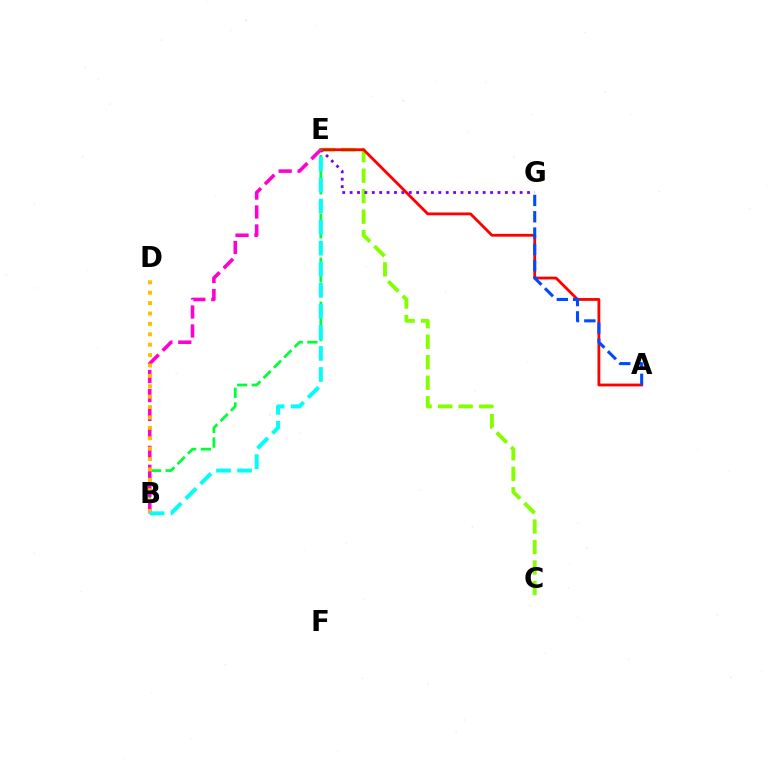{('C', 'E'): [{'color': '#84ff00', 'line_style': 'dashed', 'thickness': 2.79}], ('E', 'G'): [{'color': '#7200ff', 'line_style': 'dotted', 'thickness': 2.01}], ('B', 'E'): [{'color': '#00ff39', 'line_style': 'dashed', 'thickness': 1.99}, {'color': '#ff00cf', 'line_style': 'dashed', 'thickness': 2.58}, {'color': '#00fff6', 'line_style': 'dashed', 'thickness': 2.86}], ('A', 'E'): [{'color': '#ff0000', 'line_style': 'solid', 'thickness': 2.03}], ('A', 'G'): [{'color': '#004bff', 'line_style': 'dashed', 'thickness': 2.21}], ('B', 'D'): [{'color': '#ffbd00', 'line_style': 'dotted', 'thickness': 2.82}]}